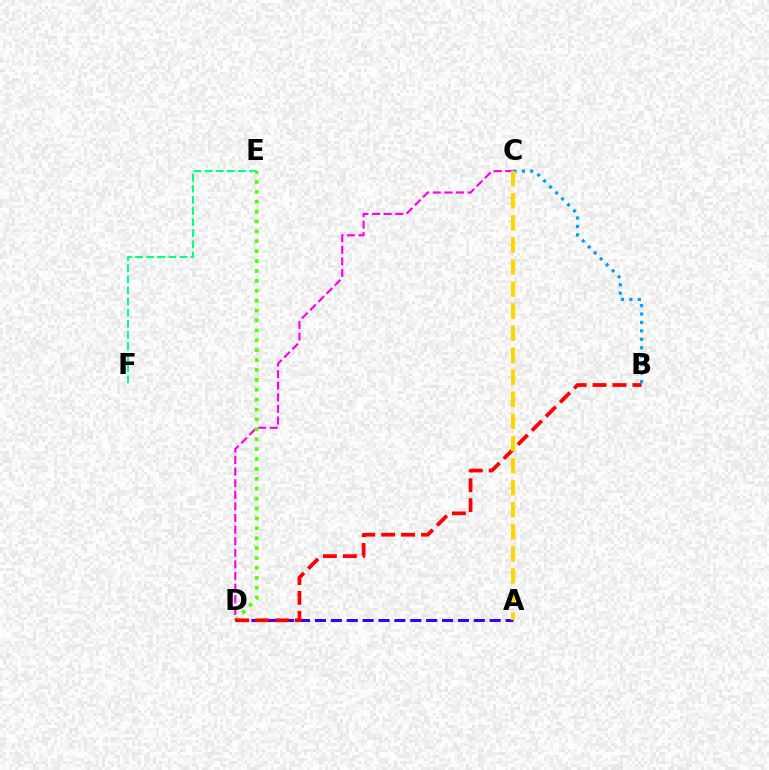{('A', 'D'): [{'color': '#3700ff', 'line_style': 'dashed', 'thickness': 2.16}], ('E', 'F'): [{'color': '#00ff86', 'line_style': 'dashed', 'thickness': 1.51}], ('C', 'D'): [{'color': '#ff00ed', 'line_style': 'dashed', 'thickness': 1.58}], ('D', 'E'): [{'color': '#4fff00', 'line_style': 'dotted', 'thickness': 2.69}], ('B', 'D'): [{'color': '#ff0000', 'line_style': 'dashed', 'thickness': 2.7}], ('B', 'C'): [{'color': '#009eff', 'line_style': 'dotted', 'thickness': 2.29}], ('A', 'C'): [{'color': '#ffd500', 'line_style': 'dashed', 'thickness': 3.0}]}